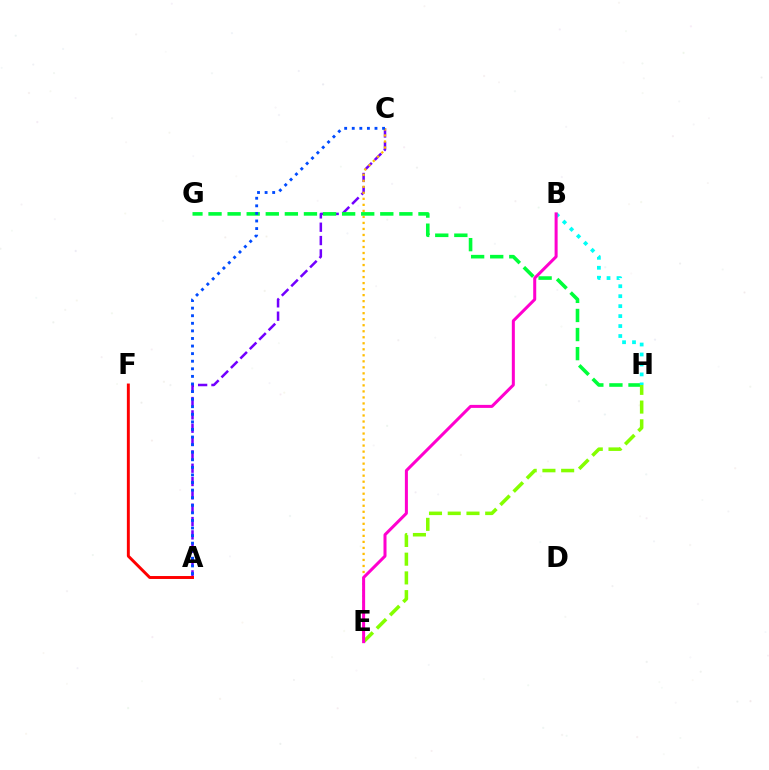{('A', 'C'): [{'color': '#7200ff', 'line_style': 'dashed', 'thickness': 1.81}, {'color': '#004bff', 'line_style': 'dotted', 'thickness': 2.06}], ('C', 'E'): [{'color': '#ffbd00', 'line_style': 'dotted', 'thickness': 1.64}], ('G', 'H'): [{'color': '#00ff39', 'line_style': 'dashed', 'thickness': 2.59}], ('B', 'H'): [{'color': '#00fff6', 'line_style': 'dotted', 'thickness': 2.71}], ('E', 'H'): [{'color': '#84ff00', 'line_style': 'dashed', 'thickness': 2.55}], ('B', 'E'): [{'color': '#ff00cf', 'line_style': 'solid', 'thickness': 2.17}], ('A', 'F'): [{'color': '#ff0000', 'line_style': 'solid', 'thickness': 2.11}]}